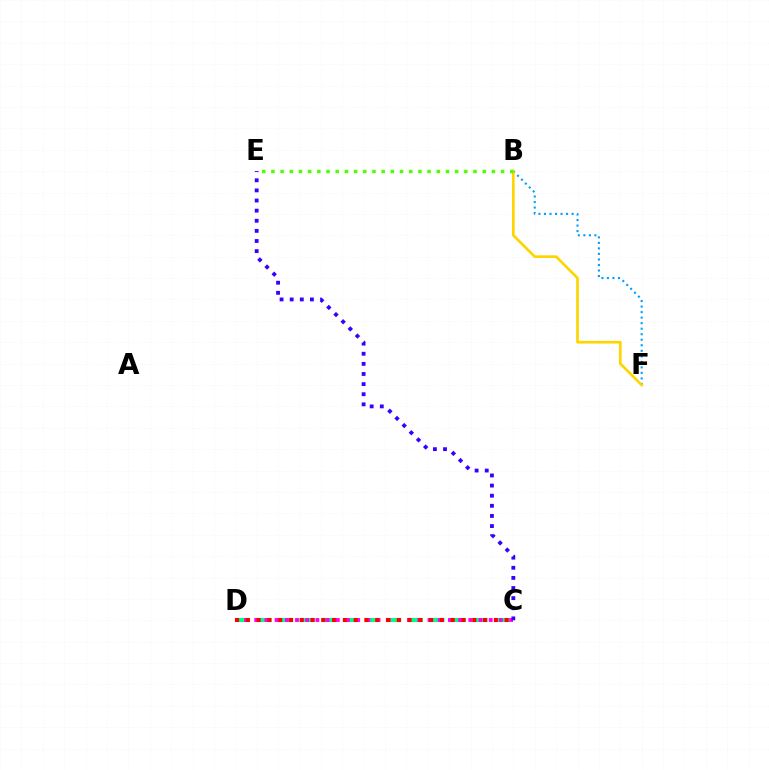{('B', 'F'): [{'color': '#009eff', 'line_style': 'dotted', 'thickness': 1.5}, {'color': '#ffd500', 'line_style': 'solid', 'thickness': 1.93}], ('C', 'D'): [{'color': '#00ff86', 'line_style': 'dashed', 'thickness': 2.93}, {'color': '#ff00ed', 'line_style': 'dotted', 'thickness': 2.77}, {'color': '#ff0000', 'line_style': 'dotted', 'thickness': 2.93}], ('C', 'E'): [{'color': '#3700ff', 'line_style': 'dotted', 'thickness': 2.75}], ('B', 'E'): [{'color': '#4fff00', 'line_style': 'dotted', 'thickness': 2.5}]}